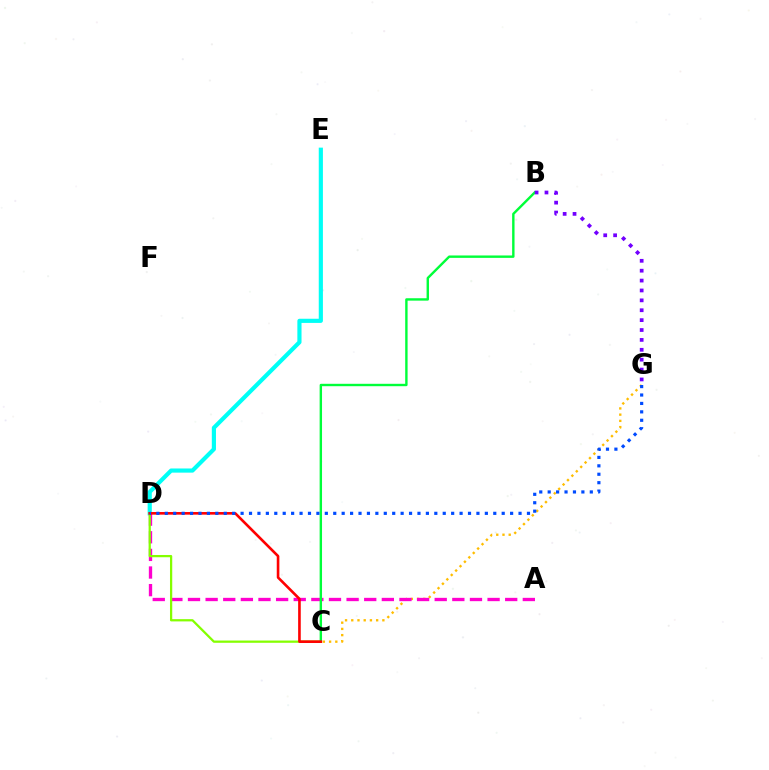{('D', 'E'): [{'color': '#00fff6', 'line_style': 'solid', 'thickness': 3.0}], ('C', 'G'): [{'color': '#ffbd00', 'line_style': 'dotted', 'thickness': 1.69}], ('A', 'D'): [{'color': '#ff00cf', 'line_style': 'dashed', 'thickness': 2.39}], ('C', 'D'): [{'color': '#84ff00', 'line_style': 'solid', 'thickness': 1.62}, {'color': '#ff0000', 'line_style': 'solid', 'thickness': 1.89}], ('B', 'C'): [{'color': '#00ff39', 'line_style': 'solid', 'thickness': 1.73}], ('B', 'G'): [{'color': '#7200ff', 'line_style': 'dotted', 'thickness': 2.69}], ('D', 'G'): [{'color': '#004bff', 'line_style': 'dotted', 'thickness': 2.29}]}